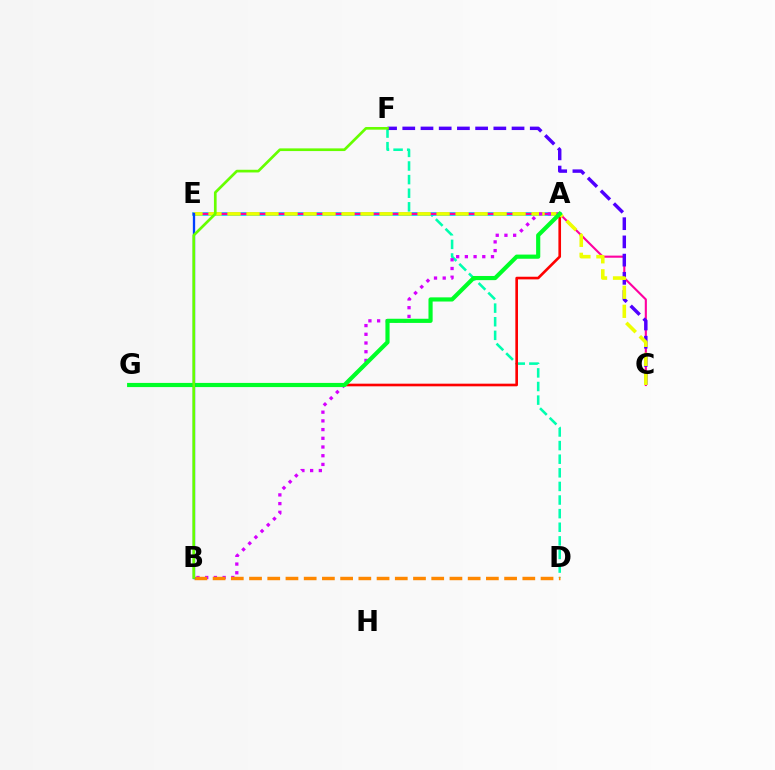{('D', 'F'): [{'color': '#00ffaf', 'line_style': 'dashed', 'thickness': 1.85}], ('A', 'G'): [{'color': '#ff0000', 'line_style': 'solid', 'thickness': 1.9}, {'color': '#00ff27', 'line_style': 'solid', 'thickness': 2.99}], ('A', 'E'): [{'color': '#00c7ff', 'line_style': 'solid', 'thickness': 2.61}], ('C', 'E'): [{'color': '#ff00a0', 'line_style': 'solid', 'thickness': 1.52}, {'color': '#eeff00', 'line_style': 'dashed', 'thickness': 2.58}], ('C', 'F'): [{'color': '#4f00ff', 'line_style': 'dashed', 'thickness': 2.47}], ('A', 'B'): [{'color': '#d600ff', 'line_style': 'dotted', 'thickness': 2.37}], ('B', 'D'): [{'color': '#ff8800', 'line_style': 'dashed', 'thickness': 2.48}], ('B', 'E'): [{'color': '#003fff', 'line_style': 'solid', 'thickness': 1.67}], ('B', 'F'): [{'color': '#66ff00', 'line_style': 'solid', 'thickness': 1.93}]}